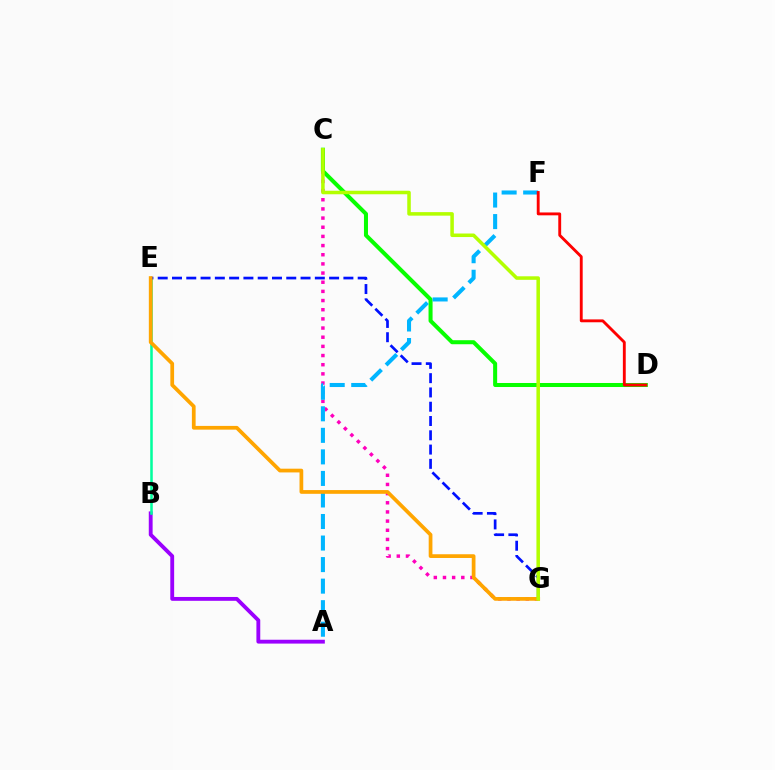{('A', 'B'): [{'color': '#9b00ff', 'line_style': 'solid', 'thickness': 2.77}], ('B', 'E'): [{'color': '#00ff9d', 'line_style': 'solid', 'thickness': 1.83}], ('C', 'G'): [{'color': '#ff00bd', 'line_style': 'dotted', 'thickness': 2.49}, {'color': '#b3ff00', 'line_style': 'solid', 'thickness': 2.54}], ('C', 'D'): [{'color': '#08ff00', 'line_style': 'solid', 'thickness': 2.9}], ('A', 'F'): [{'color': '#00b5ff', 'line_style': 'dashed', 'thickness': 2.93}], ('E', 'G'): [{'color': '#0010ff', 'line_style': 'dashed', 'thickness': 1.94}, {'color': '#ffa500', 'line_style': 'solid', 'thickness': 2.69}], ('D', 'F'): [{'color': '#ff0000', 'line_style': 'solid', 'thickness': 2.06}]}